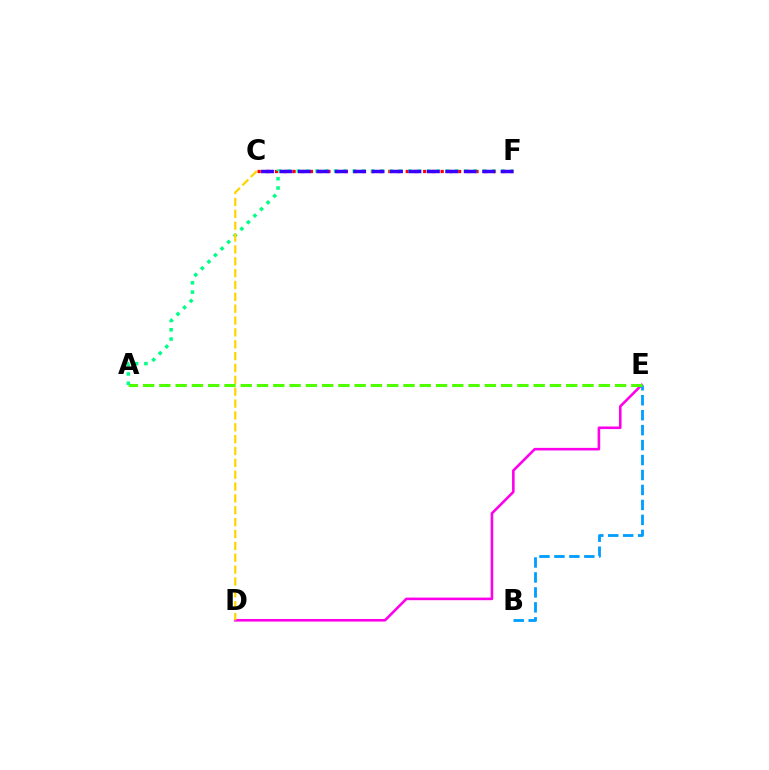{('C', 'F'): [{'color': '#ff0000', 'line_style': 'dotted', 'thickness': 2.37}, {'color': '#3700ff', 'line_style': 'dashed', 'thickness': 2.5}], ('D', 'E'): [{'color': '#ff00ed', 'line_style': 'solid', 'thickness': 1.87}], ('B', 'E'): [{'color': '#009eff', 'line_style': 'dashed', 'thickness': 2.03}], ('A', 'E'): [{'color': '#4fff00', 'line_style': 'dashed', 'thickness': 2.21}], ('A', 'F'): [{'color': '#00ff86', 'line_style': 'dotted', 'thickness': 2.53}], ('C', 'D'): [{'color': '#ffd500', 'line_style': 'dashed', 'thickness': 1.61}]}